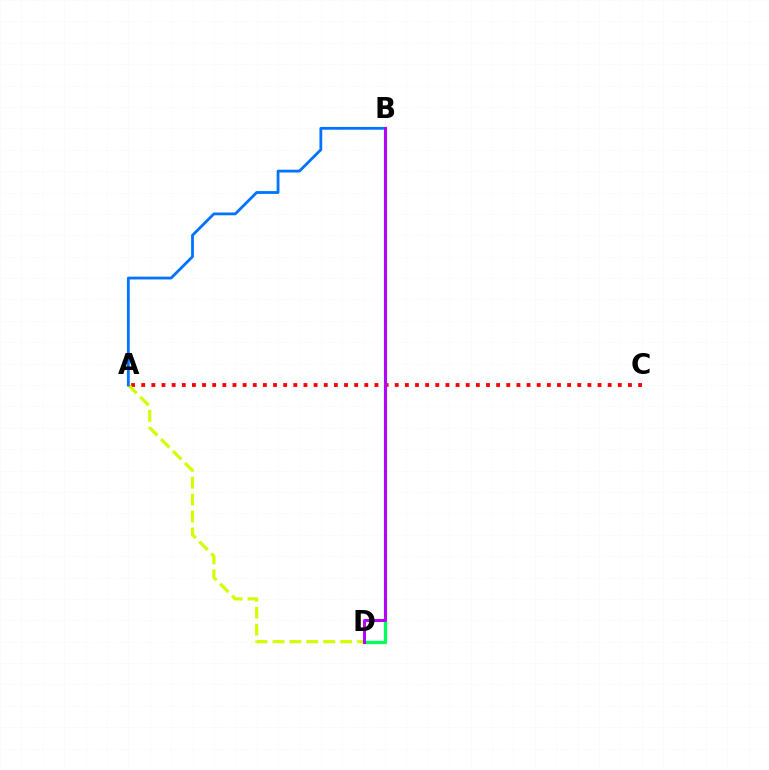{('A', 'C'): [{'color': '#ff0000', 'line_style': 'dotted', 'thickness': 2.76}], ('A', 'D'): [{'color': '#d1ff00', 'line_style': 'dashed', 'thickness': 2.3}], ('A', 'B'): [{'color': '#0074ff', 'line_style': 'solid', 'thickness': 2.02}], ('B', 'D'): [{'color': '#00ff5c', 'line_style': 'solid', 'thickness': 2.38}, {'color': '#b900ff', 'line_style': 'solid', 'thickness': 2.14}]}